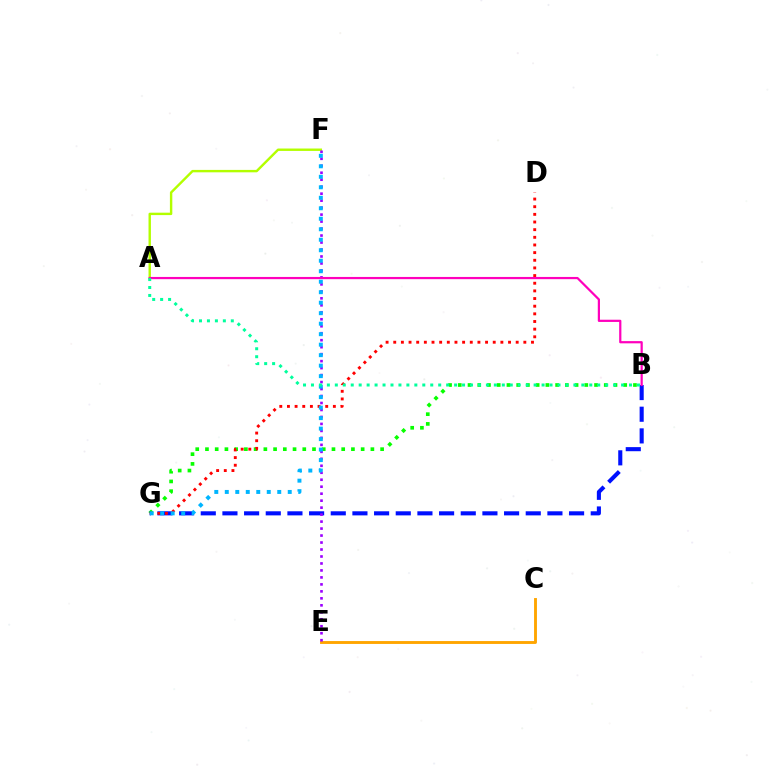{('B', 'G'): [{'color': '#08ff00', 'line_style': 'dotted', 'thickness': 2.64}, {'color': '#0010ff', 'line_style': 'dashed', 'thickness': 2.94}], ('C', 'E'): [{'color': '#ffa500', 'line_style': 'solid', 'thickness': 2.08}], ('A', 'F'): [{'color': '#b3ff00', 'line_style': 'solid', 'thickness': 1.74}], ('D', 'G'): [{'color': '#ff0000', 'line_style': 'dotted', 'thickness': 2.08}], ('E', 'F'): [{'color': '#9b00ff', 'line_style': 'dotted', 'thickness': 1.9}], ('A', 'B'): [{'color': '#ff00bd', 'line_style': 'solid', 'thickness': 1.59}, {'color': '#00ff9d', 'line_style': 'dotted', 'thickness': 2.16}], ('F', 'G'): [{'color': '#00b5ff', 'line_style': 'dotted', 'thickness': 2.85}]}